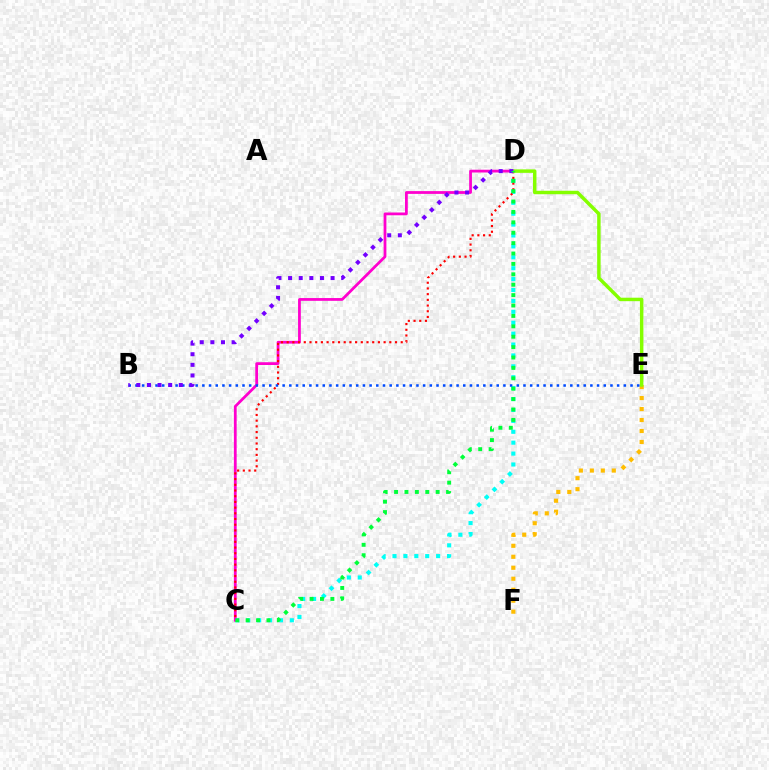{('C', 'D'): [{'color': '#00fff6', 'line_style': 'dotted', 'thickness': 2.96}, {'color': '#ff00cf', 'line_style': 'solid', 'thickness': 2.0}, {'color': '#ff0000', 'line_style': 'dotted', 'thickness': 1.55}, {'color': '#00ff39', 'line_style': 'dotted', 'thickness': 2.83}], ('E', 'F'): [{'color': '#ffbd00', 'line_style': 'dotted', 'thickness': 2.98}], ('D', 'E'): [{'color': '#84ff00', 'line_style': 'solid', 'thickness': 2.49}], ('B', 'E'): [{'color': '#004bff', 'line_style': 'dotted', 'thickness': 1.82}], ('B', 'D'): [{'color': '#7200ff', 'line_style': 'dotted', 'thickness': 2.89}]}